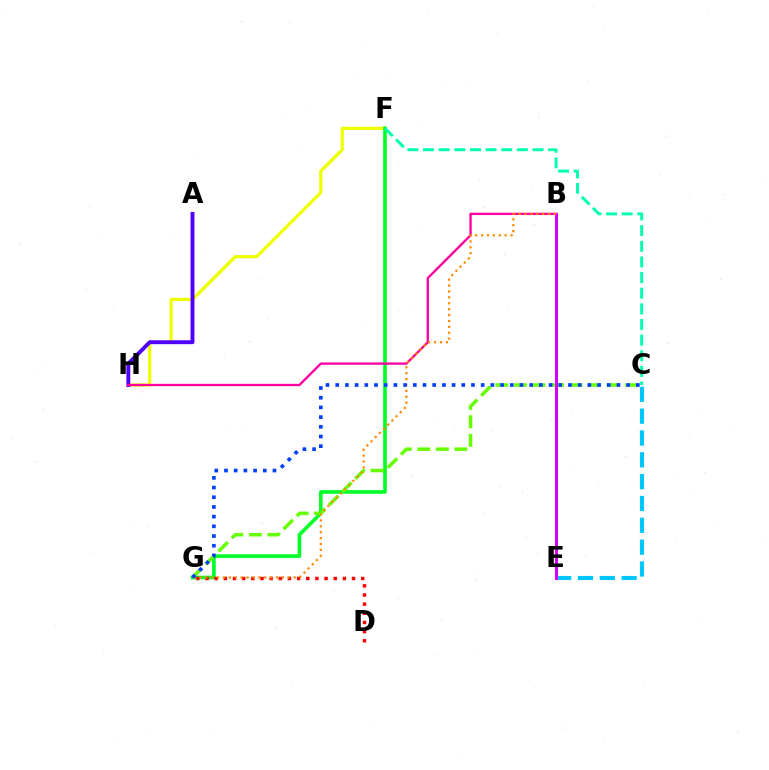{('F', 'H'): [{'color': '#eeff00', 'line_style': 'solid', 'thickness': 2.32}], ('F', 'G'): [{'color': '#00ff27', 'line_style': 'solid', 'thickness': 2.6}], ('C', 'E'): [{'color': '#00c7ff', 'line_style': 'dashed', 'thickness': 2.97}], ('A', 'H'): [{'color': '#4f00ff', 'line_style': 'solid', 'thickness': 2.81}], ('D', 'G'): [{'color': '#ff0000', 'line_style': 'dotted', 'thickness': 2.49}], ('B', 'H'): [{'color': '#ff00a0', 'line_style': 'solid', 'thickness': 1.68}], ('C', 'G'): [{'color': '#66ff00', 'line_style': 'dashed', 'thickness': 2.52}, {'color': '#003fff', 'line_style': 'dotted', 'thickness': 2.63}], ('B', 'E'): [{'color': '#d600ff', 'line_style': 'solid', 'thickness': 2.18}], ('C', 'F'): [{'color': '#00ffaf', 'line_style': 'dashed', 'thickness': 2.12}], ('B', 'G'): [{'color': '#ff8800', 'line_style': 'dotted', 'thickness': 1.6}]}